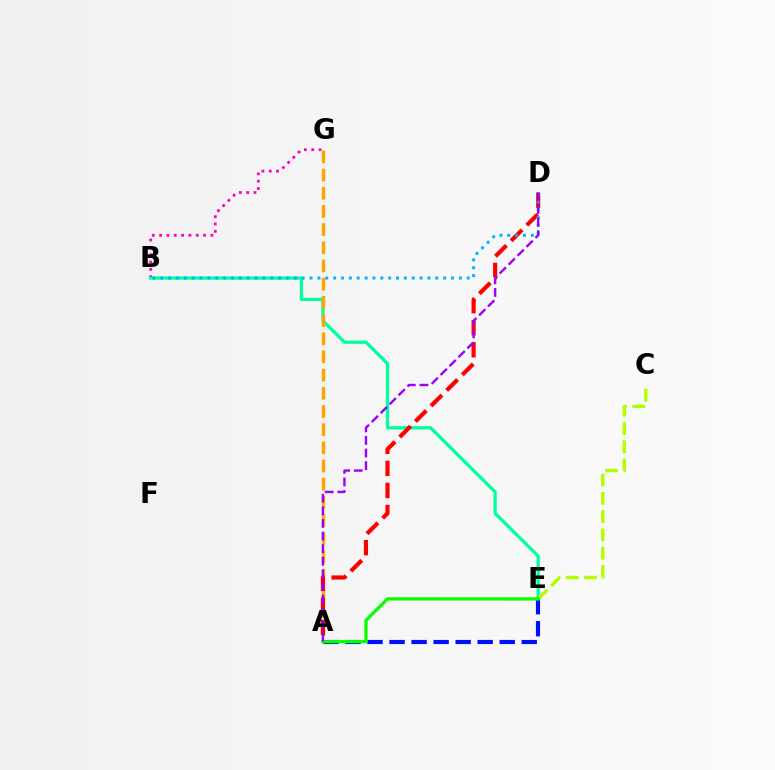{('B', 'G'): [{'color': '#ff00bd', 'line_style': 'dotted', 'thickness': 1.99}], ('B', 'E'): [{'color': '#00ff9d', 'line_style': 'solid', 'thickness': 2.34}], ('C', 'E'): [{'color': '#b3ff00', 'line_style': 'dashed', 'thickness': 2.48}], ('A', 'G'): [{'color': '#ffa500', 'line_style': 'dashed', 'thickness': 2.47}], ('A', 'D'): [{'color': '#ff0000', 'line_style': 'dashed', 'thickness': 3.0}, {'color': '#9b00ff', 'line_style': 'dashed', 'thickness': 1.71}], ('B', 'D'): [{'color': '#00b5ff', 'line_style': 'dotted', 'thickness': 2.14}], ('A', 'E'): [{'color': '#0010ff', 'line_style': 'dashed', 'thickness': 2.99}, {'color': '#08ff00', 'line_style': 'solid', 'thickness': 2.36}]}